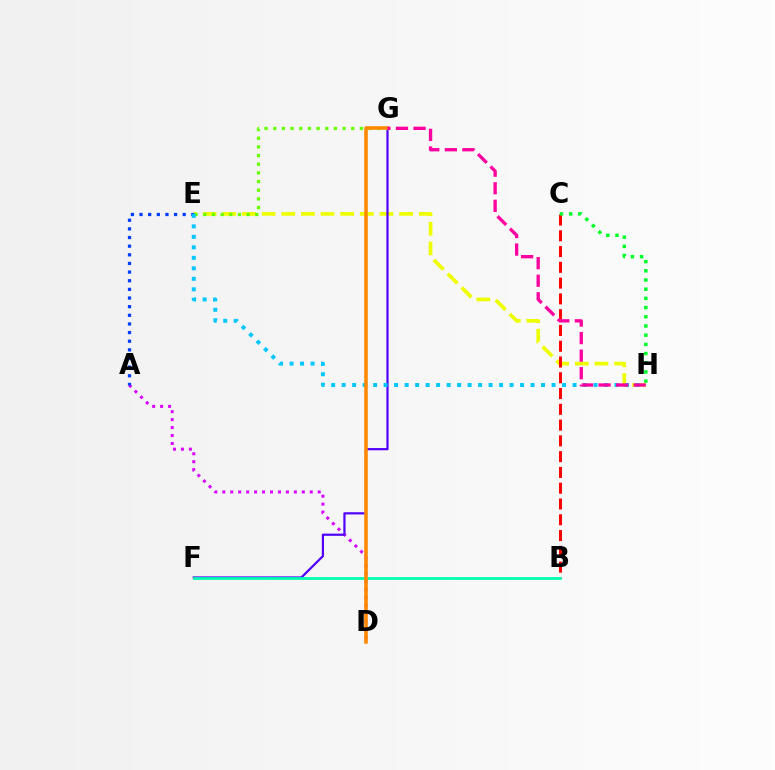{('A', 'D'): [{'color': '#d600ff', 'line_style': 'dotted', 'thickness': 2.16}], ('E', 'H'): [{'color': '#eeff00', 'line_style': 'dashed', 'thickness': 2.67}, {'color': '#00c7ff', 'line_style': 'dotted', 'thickness': 2.85}], ('F', 'G'): [{'color': '#4f00ff', 'line_style': 'solid', 'thickness': 1.59}], ('A', 'E'): [{'color': '#003fff', 'line_style': 'dotted', 'thickness': 2.35}], ('E', 'G'): [{'color': '#66ff00', 'line_style': 'dotted', 'thickness': 2.35}], ('B', 'C'): [{'color': '#ff0000', 'line_style': 'dashed', 'thickness': 2.14}], ('B', 'F'): [{'color': '#00ffaf', 'line_style': 'solid', 'thickness': 1.98}], ('D', 'G'): [{'color': '#ff8800', 'line_style': 'solid', 'thickness': 2.54}], ('G', 'H'): [{'color': '#ff00a0', 'line_style': 'dashed', 'thickness': 2.39}], ('C', 'H'): [{'color': '#00ff27', 'line_style': 'dotted', 'thickness': 2.5}]}